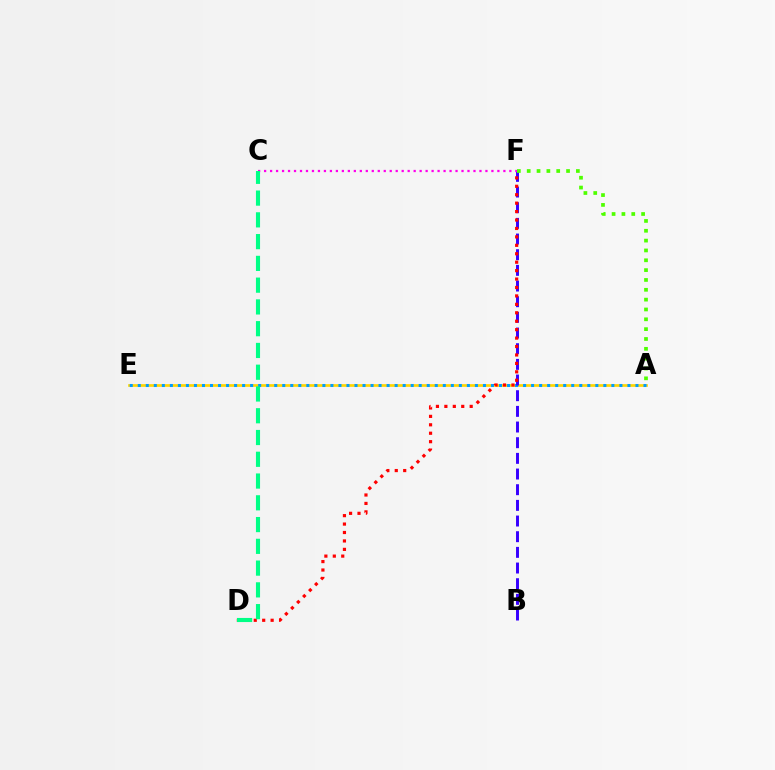{('A', 'E'): [{'color': '#ffd500', 'line_style': 'solid', 'thickness': 1.93}, {'color': '#009eff', 'line_style': 'dotted', 'thickness': 2.18}], ('B', 'F'): [{'color': '#3700ff', 'line_style': 'dashed', 'thickness': 2.13}], ('D', 'F'): [{'color': '#ff0000', 'line_style': 'dotted', 'thickness': 2.29}], ('C', 'F'): [{'color': '#ff00ed', 'line_style': 'dotted', 'thickness': 1.63}], ('A', 'F'): [{'color': '#4fff00', 'line_style': 'dotted', 'thickness': 2.67}], ('C', 'D'): [{'color': '#00ff86', 'line_style': 'dashed', 'thickness': 2.96}]}